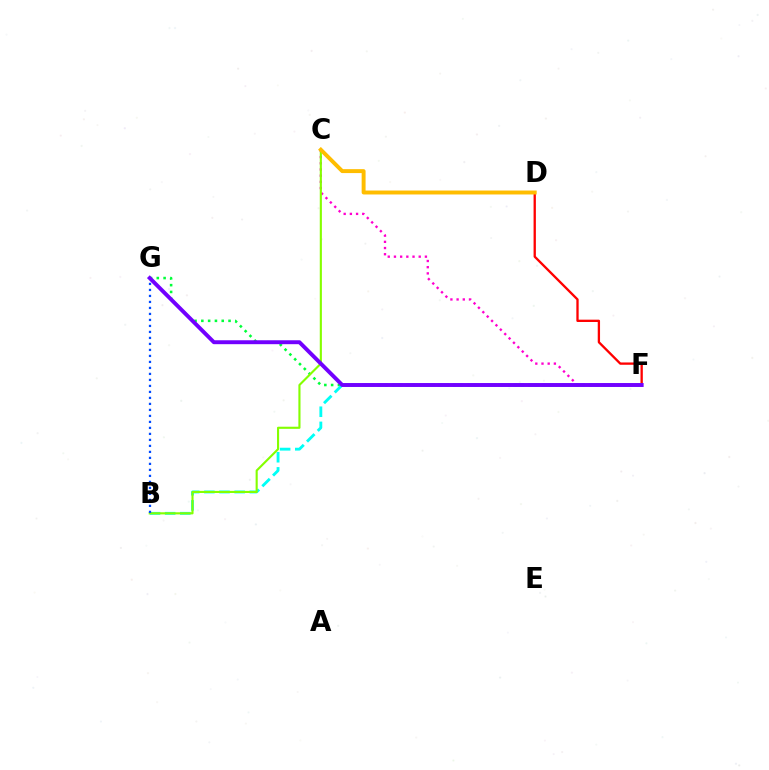{('C', 'F'): [{'color': '#ff00cf', 'line_style': 'dotted', 'thickness': 1.68}], ('D', 'F'): [{'color': '#ff0000', 'line_style': 'solid', 'thickness': 1.67}], ('F', 'G'): [{'color': '#00ff39', 'line_style': 'dotted', 'thickness': 1.85}, {'color': '#7200ff', 'line_style': 'solid', 'thickness': 2.82}], ('B', 'F'): [{'color': '#00fff6', 'line_style': 'dashed', 'thickness': 2.06}], ('B', 'C'): [{'color': '#84ff00', 'line_style': 'solid', 'thickness': 1.53}], ('B', 'G'): [{'color': '#004bff', 'line_style': 'dotted', 'thickness': 1.63}], ('C', 'D'): [{'color': '#ffbd00', 'line_style': 'solid', 'thickness': 2.83}]}